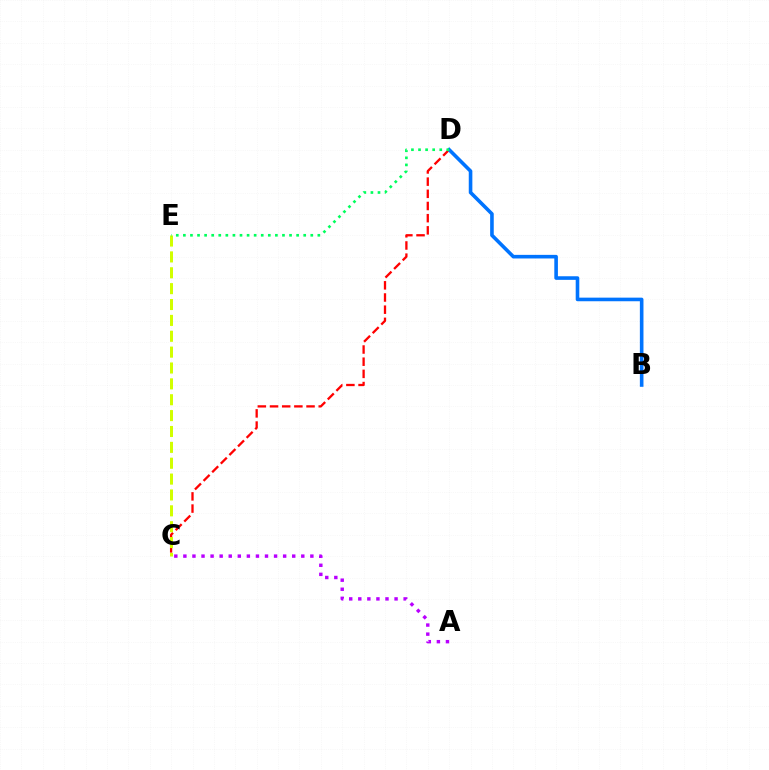{('C', 'D'): [{'color': '#ff0000', 'line_style': 'dashed', 'thickness': 1.65}], ('B', 'D'): [{'color': '#0074ff', 'line_style': 'solid', 'thickness': 2.59}], ('C', 'E'): [{'color': '#d1ff00', 'line_style': 'dashed', 'thickness': 2.16}], ('A', 'C'): [{'color': '#b900ff', 'line_style': 'dotted', 'thickness': 2.46}], ('D', 'E'): [{'color': '#00ff5c', 'line_style': 'dotted', 'thickness': 1.92}]}